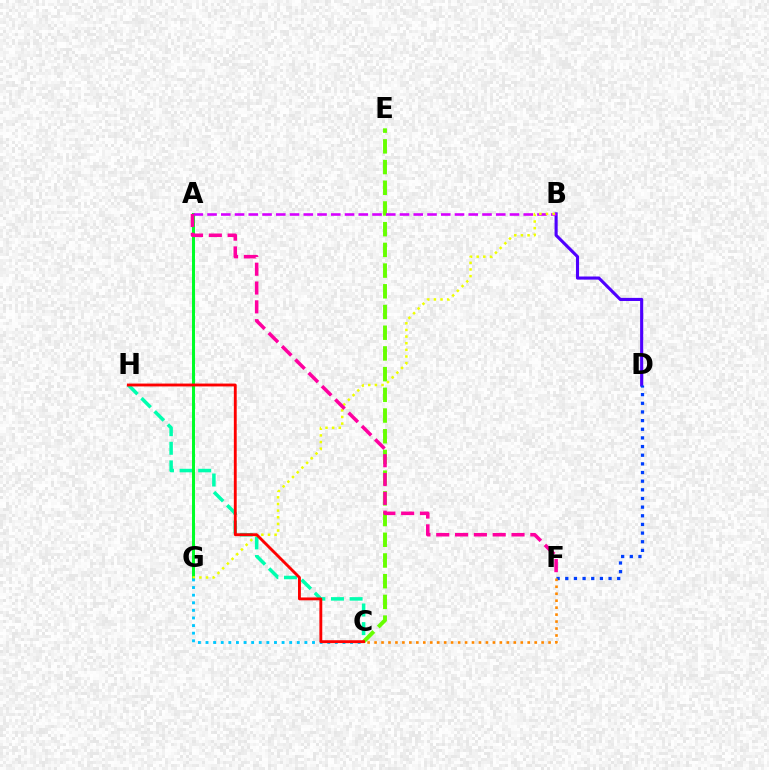{('B', 'D'): [{'color': '#4f00ff', 'line_style': 'solid', 'thickness': 2.24}], ('C', 'H'): [{'color': '#00ffaf', 'line_style': 'dashed', 'thickness': 2.53}, {'color': '#ff0000', 'line_style': 'solid', 'thickness': 2.06}], ('D', 'F'): [{'color': '#003fff', 'line_style': 'dotted', 'thickness': 2.35}], ('A', 'G'): [{'color': '#00ff27', 'line_style': 'solid', 'thickness': 2.17}], ('C', 'E'): [{'color': '#66ff00', 'line_style': 'dashed', 'thickness': 2.81}], ('C', 'F'): [{'color': '#ff8800', 'line_style': 'dotted', 'thickness': 1.89}], ('A', 'B'): [{'color': '#d600ff', 'line_style': 'dashed', 'thickness': 1.87}], ('B', 'G'): [{'color': '#eeff00', 'line_style': 'dotted', 'thickness': 1.8}], ('C', 'G'): [{'color': '#00c7ff', 'line_style': 'dotted', 'thickness': 2.07}], ('A', 'F'): [{'color': '#ff00a0', 'line_style': 'dashed', 'thickness': 2.56}]}